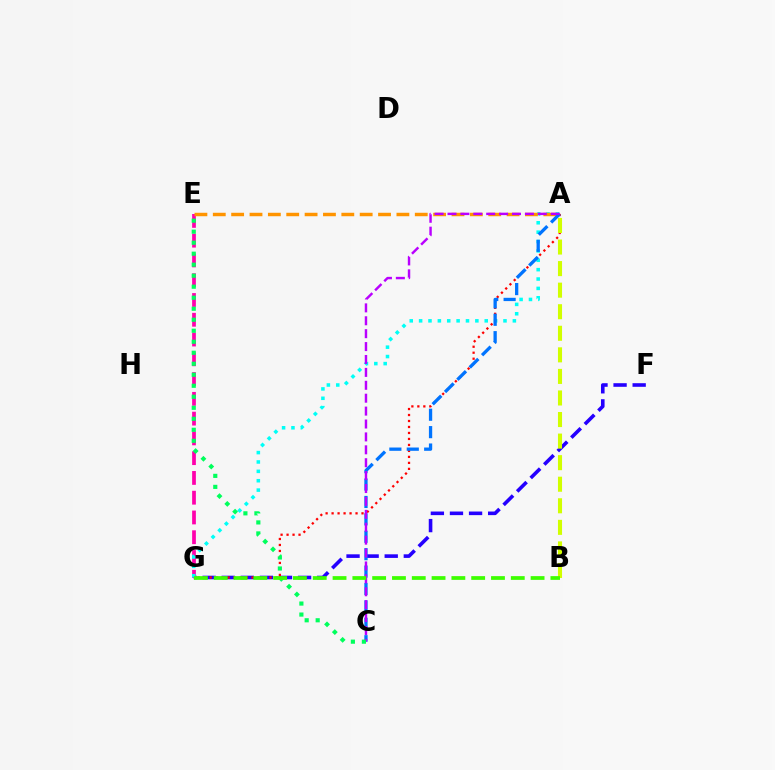{('F', 'G'): [{'color': '#2500ff', 'line_style': 'dashed', 'thickness': 2.59}], ('E', 'G'): [{'color': '#ff00ac', 'line_style': 'dashed', 'thickness': 2.69}], ('A', 'G'): [{'color': '#00fff6', 'line_style': 'dotted', 'thickness': 2.55}, {'color': '#ff0000', 'line_style': 'dotted', 'thickness': 1.63}], ('A', 'E'): [{'color': '#ff9400', 'line_style': 'dashed', 'thickness': 2.49}], ('A', 'C'): [{'color': '#0074ff', 'line_style': 'dashed', 'thickness': 2.36}, {'color': '#b900ff', 'line_style': 'dashed', 'thickness': 1.75}], ('A', 'B'): [{'color': '#d1ff00', 'line_style': 'dashed', 'thickness': 2.93}], ('C', 'E'): [{'color': '#00ff5c', 'line_style': 'dotted', 'thickness': 2.99}], ('B', 'G'): [{'color': '#3dff00', 'line_style': 'dashed', 'thickness': 2.69}]}